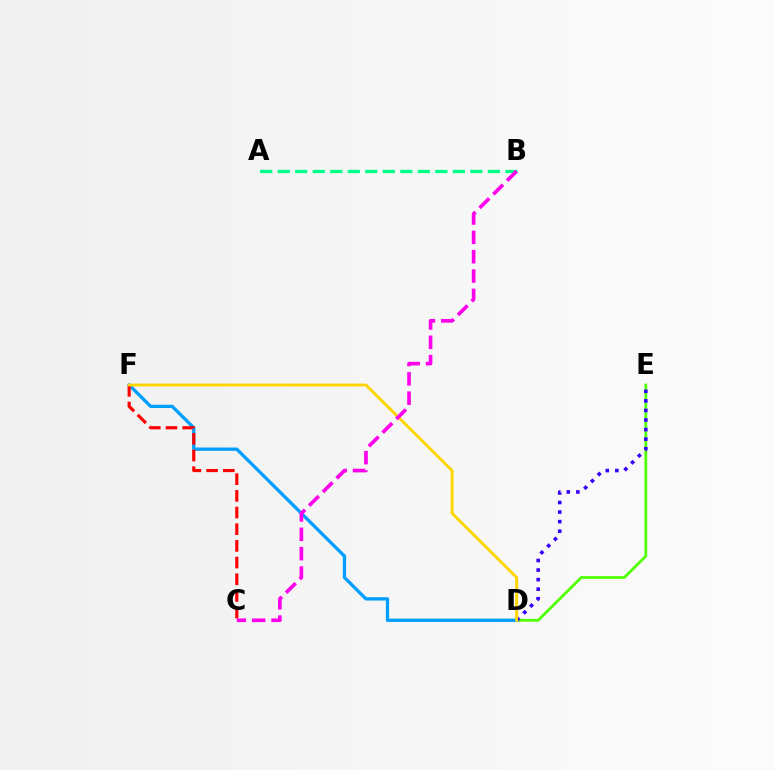{('D', 'E'): [{'color': '#4fff00', 'line_style': 'solid', 'thickness': 1.98}, {'color': '#3700ff', 'line_style': 'dotted', 'thickness': 2.6}], ('D', 'F'): [{'color': '#009eff', 'line_style': 'solid', 'thickness': 2.37}, {'color': '#ffd500', 'line_style': 'solid', 'thickness': 2.09}], ('C', 'F'): [{'color': '#ff0000', 'line_style': 'dashed', 'thickness': 2.27}], ('A', 'B'): [{'color': '#00ff86', 'line_style': 'dashed', 'thickness': 2.38}], ('B', 'C'): [{'color': '#ff00ed', 'line_style': 'dashed', 'thickness': 2.63}]}